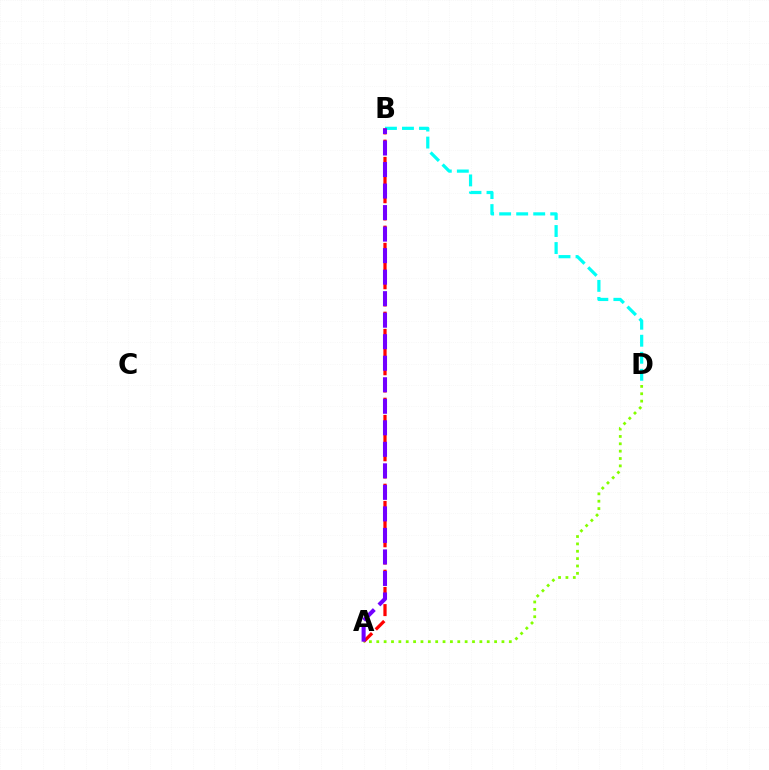{('B', 'D'): [{'color': '#00fff6', 'line_style': 'dashed', 'thickness': 2.31}], ('A', 'B'): [{'color': '#ff0000', 'line_style': 'dashed', 'thickness': 2.34}, {'color': '#7200ff', 'line_style': 'dashed', 'thickness': 2.92}], ('A', 'D'): [{'color': '#84ff00', 'line_style': 'dotted', 'thickness': 2.0}]}